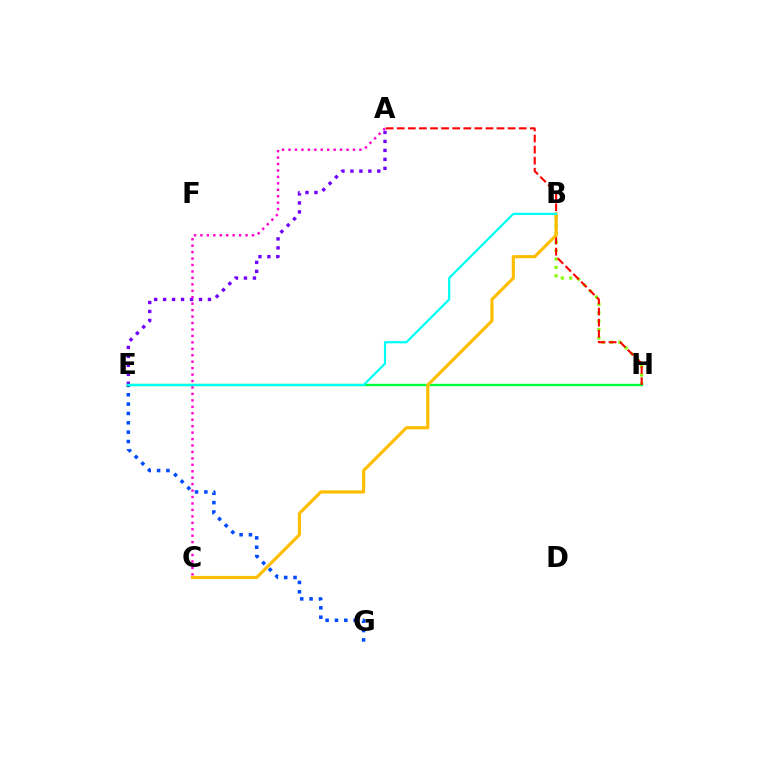{('B', 'H'): [{'color': '#84ff00', 'line_style': 'dotted', 'thickness': 2.28}], ('E', 'G'): [{'color': '#004bff', 'line_style': 'dotted', 'thickness': 2.54}], ('A', 'E'): [{'color': '#7200ff', 'line_style': 'dotted', 'thickness': 2.44}], ('E', 'H'): [{'color': '#00ff39', 'line_style': 'solid', 'thickness': 1.71}], ('A', 'C'): [{'color': '#ff00cf', 'line_style': 'dotted', 'thickness': 1.75}], ('A', 'H'): [{'color': '#ff0000', 'line_style': 'dashed', 'thickness': 1.51}], ('B', 'C'): [{'color': '#ffbd00', 'line_style': 'solid', 'thickness': 2.26}], ('B', 'E'): [{'color': '#00fff6', 'line_style': 'solid', 'thickness': 1.59}]}